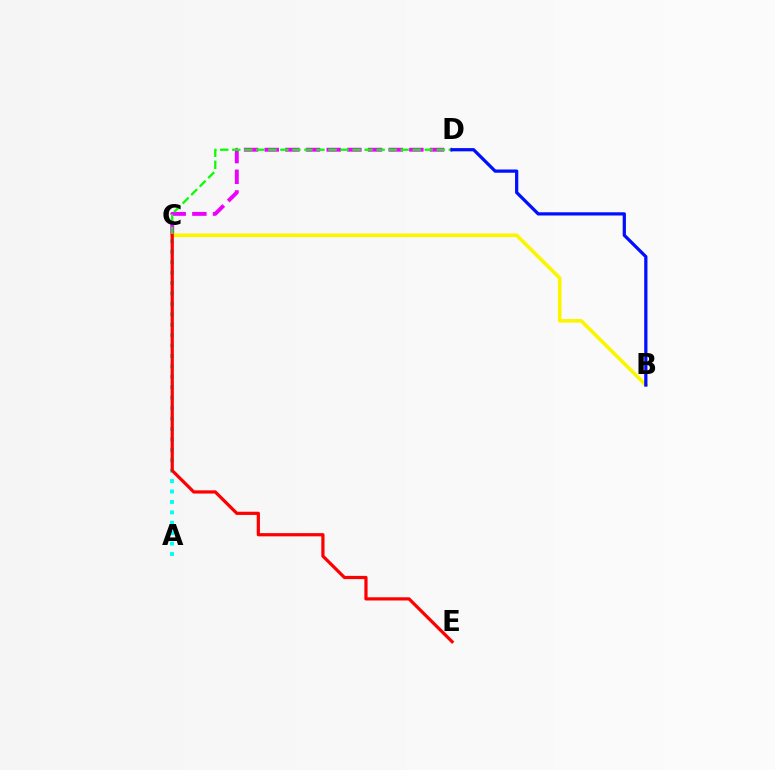{('A', 'C'): [{'color': '#00fff6', 'line_style': 'dotted', 'thickness': 2.83}], ('C', 'D'): [{'color': '#ee00ff', 'line_style': 'dashed', 'thickness': 2.81}, {'color': '#08ff00', 'line_style': 'dashed', 'thickness': 1.63}], ('B', 'C'): [{'color': '#fcf500', 'line_style': 'solid', 'thickness': 2.6}], ('B', 'D'): [{'color': '#0010ff', 'line_style': 'solid', 'thickness': 2.33}], ('C', 'E'): [{'color': '#ff0000', 'line_style': 'solid', 'thickness': 2.32}]}